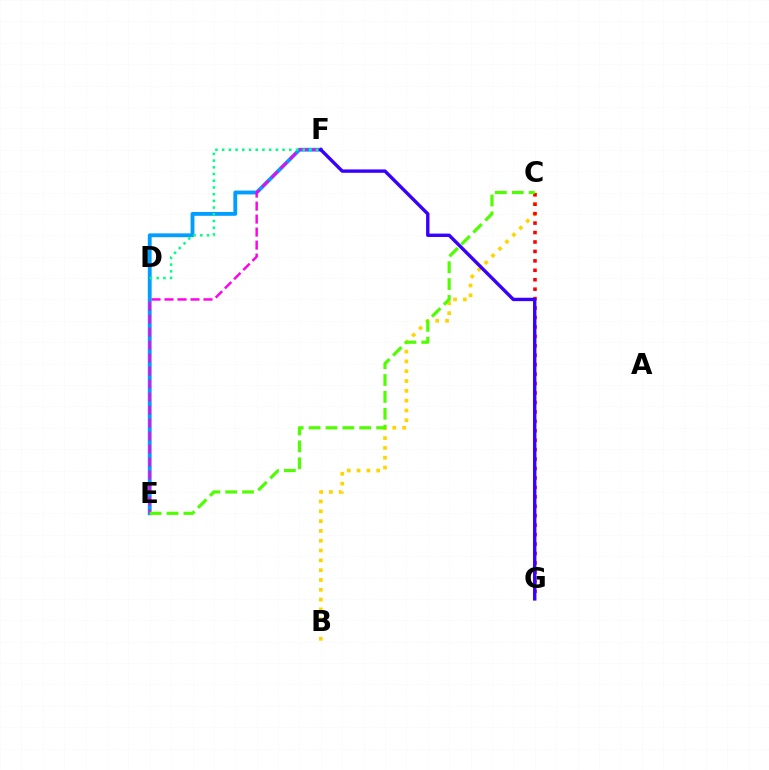{('B', 'C'): [{'color': '#ffd500', 'line_style': 'dotted', 'thickness': 2.67}], ('E', 'F'): [{'color': '#009eff', 'line_style': 'solid', 'thickness': 2.77}, {'color': '#ff00ed', 'line_style': 'dashed', 'thickness': 1.77}], ('C', 'G'): [{'color': '#ff0000', 'line_style': 'dotted', 'thickness': 2.56}], ('D', 'F'): [{'color': '#00ff86', 'line_style': 'dotted', 'thickness': 1.82}], ('C', 'E'): [{'color': '#4fff00', 'line_style': 'dashed', 'thickness': 2.29}], ('F', 'G'): [{'color': '#3700ff', 'line_style': 'solid', 'thickness': 2.44}]}